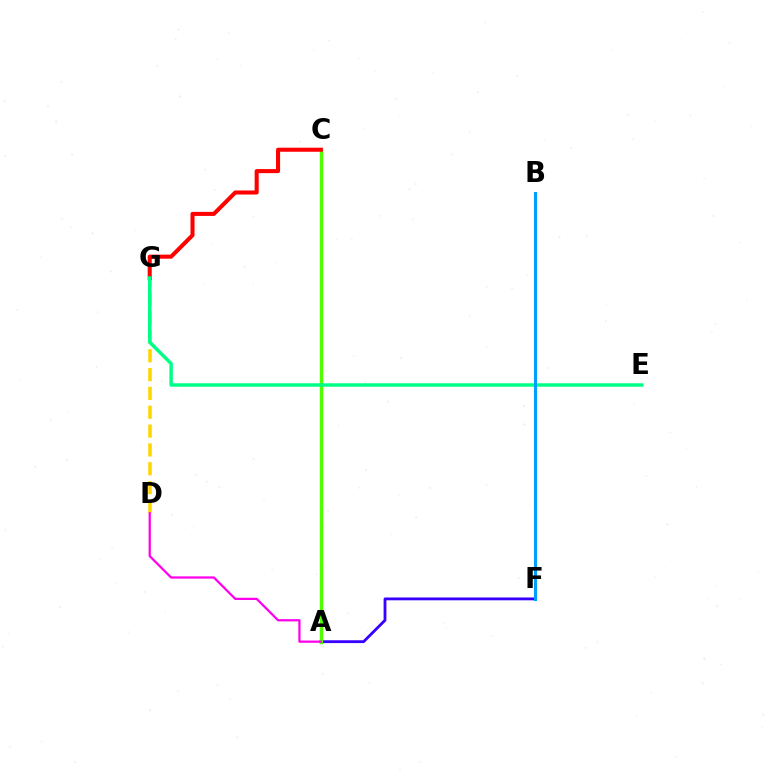{('D', 'G'): [{'color': '#ffd500', 'line_style': 'dashed', 'thickness': 2.56}], ('A', 'F'): [{'color': '#3700ff', 'line_style': 'solid', 'thickness': 2.03}], ('A', 'C'): [{'color': '#4fff00', 'line_style': 'solid', 'thickness': 2.47}], ('C', 'G'): [{'color': '#ff0000', 'line_style': 'solid', 'thickness': 2.92}], ('E', 'G'): [{'color': '#00ff86', 'line_style': 'solid', 'thickness': 2.48}], ('B', 'F'): [{'color': '#009eff', 'line_style': 'solid', 'thickness': 2.22}], ('A', 'D'): [{'color': '#ff00ed', 'line_style': 'solid', 'thickness': 1.62}]}